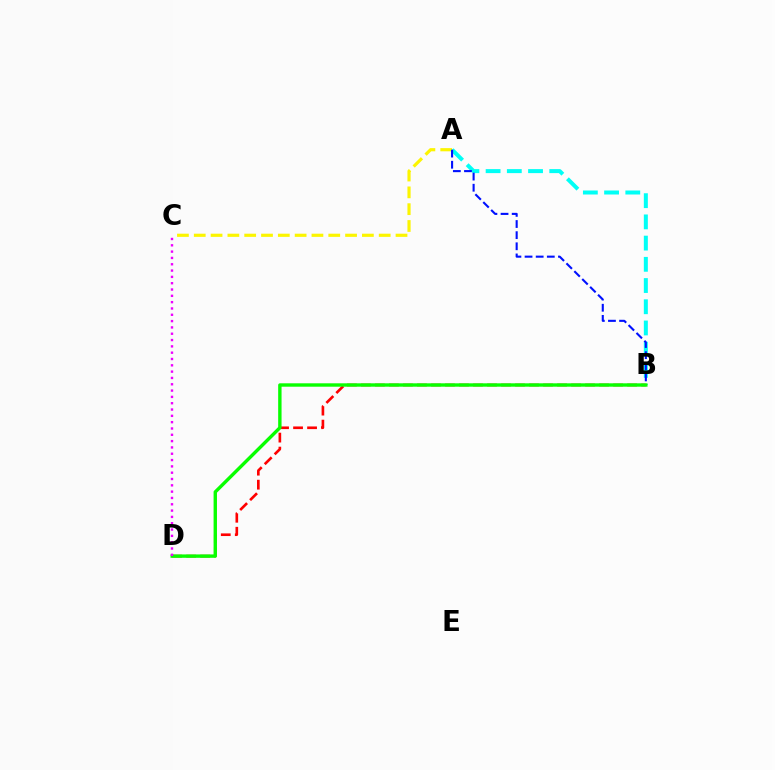{('B', 'D'): [{'color': '#ff0000', 'line_style': 'dashed', 'thickness': 1.9}, {'color': '#08ff00', 'line_style': 'solid', 'thickness': 2.44}], ('A', 'C'): [{'color': '#fcf500', 'line_style': 'dashed', 'thickness': 2.28}], ('A', 'B'): [{'color': '#00fff6', 'line_style': 'dashed', 'thickness': 2.88}, {'color': '#0010ff', 'line_style': 'dashed', 'thickness': 1.51}], ('C', 'D'): [{'color': '#ee00ff', 'line_style': 'dotted', 'thickness': 1.72}]}